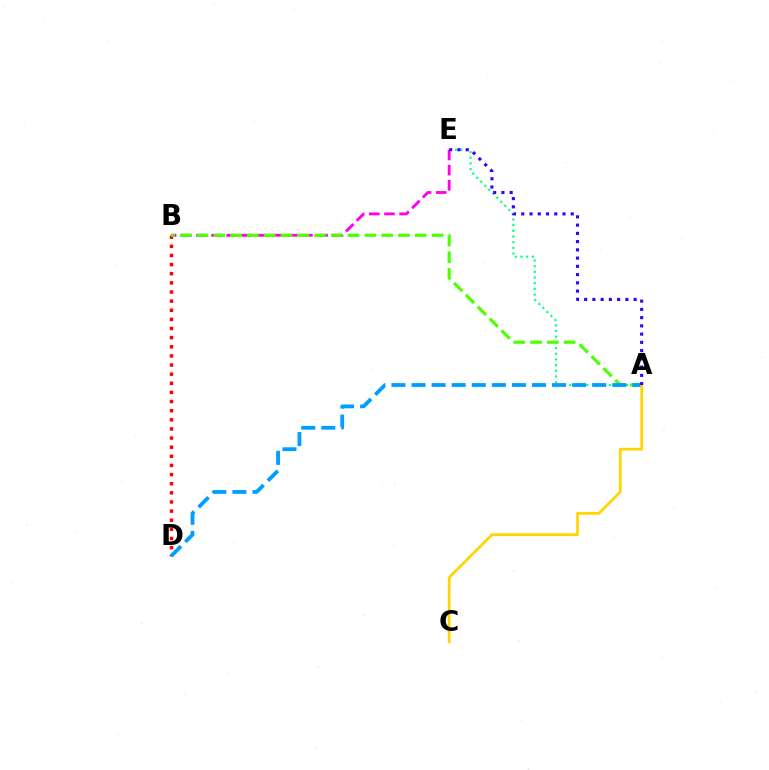{('A', 'E'): [{'color': '#00ff86', 'line_style': 'dotted', 'thickness': 1.54}, {'color': '#3700ff', 'line_style': 'dotted', 'thickness': 2.24}], ('B', 'D'): [{'color': '#ff0000', 'line_style': 'dotted', 'thickness': 2.48}], ('B', 'E'): [{'color': '#ff00ed', 'line_style': 'dashed', 'thickness': 2.06}], ('A', 'B'): [{'color': '#4fff00', 'line_style': 'dashed', 'thickness': 2.28}], ('A', 'D'): [{'color': '#009eff', 'line_style': 'dashed', 'thickness': 2.73}], ('A', 'C'): [{'color': '#ffd500', 'line_style': 'solid', 'thickness': 1.97}]}